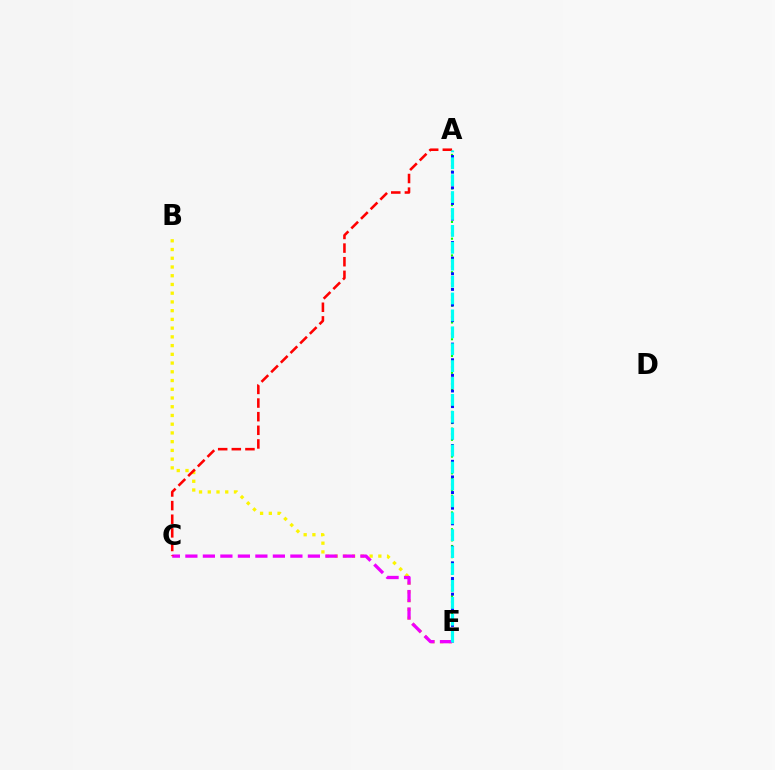{('B', 'E'): [{'color': '#fcf500', 'line_style': 'dotted', 'thickness': 2.37}], ('A', 'E'): [{'color': '#08ff00', 'line_style': 'dotted', 'thickness': 1.52}, {'color': '#0010ff', 'line_style': 'dotted', 'thickness': 2.12}, {'color': '#00fff6', 'line_style': 'dashed', 'thickness': 2.3}], ('C', 'E'): [{'color': '#ee00ff', 'line_style': 'dashed', 'thickness': 2.38}], ('A', 'C'): [{'color': '#ff0000', 'line_style': 'dashed', 'thickness': 1.85}]}